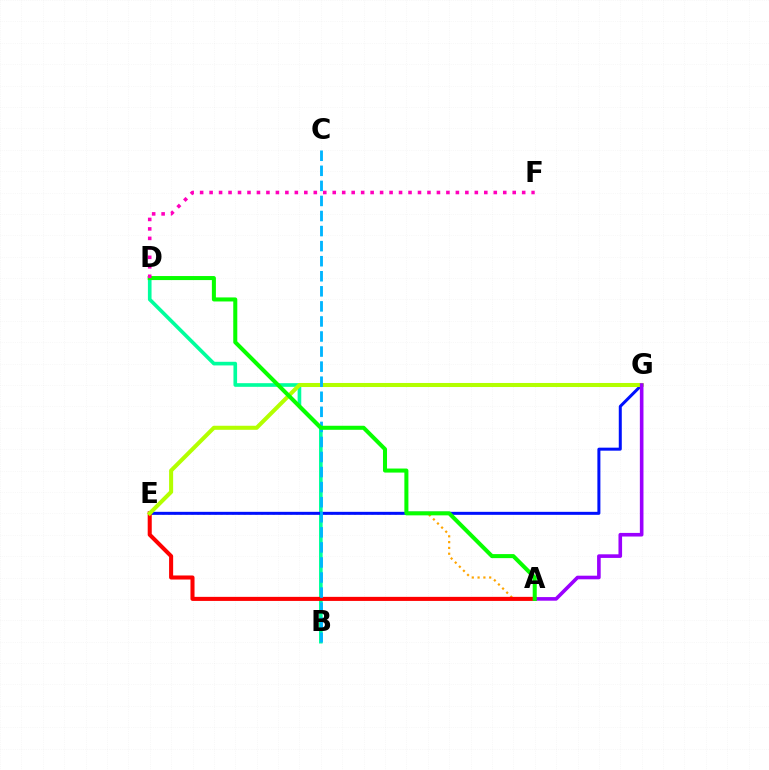{('B', 'D'): [{'color': '#00ff9d', 'line_style': 'solid', 'thickness': 2.62}], ('A', 'E'): [{'color': '#ffa500', 'line_style': 'dotted', 'thickness': 1.58}, {'color': '#ff0000', 'line_style': 'solid', 'thickness': 2.92}], ('E', 'G'): [{'color': '#0010ff', 'line_style': 'solid', 'thickness': 2.16}, {'color': '#b3ff00', 'line_style': 'solid', 'thickness': 2.91}], ('A', 'G'): [{'color': '#9b00ff', 'line_style': 'solid', 'thickness': 2.6}], ('B', 'C'): [{'color': '#00b5ff', 'line_style': 'dashed', 'thickness': 2.05}], ('A', 'D'): [{'color': '#08ff00', 'line_style': 'solid', 'thickness': 2.91}], ('D', 'F'): [{'color': '#ff00bd', 'line_style': 'dotted', 'thickness': 2.57}]}